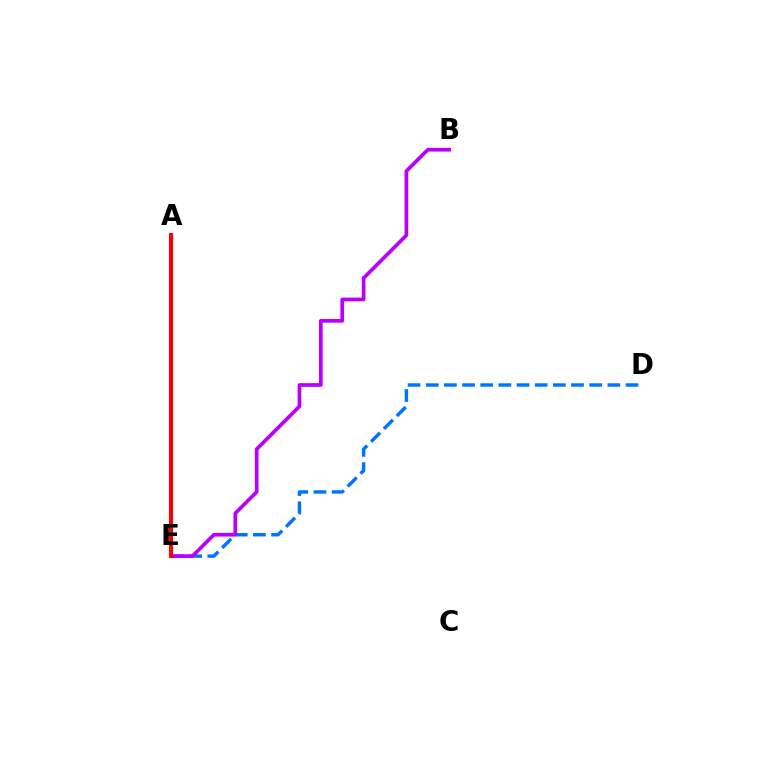{('A', 'E'): [{'color': '#00ff5c', 'line_style': 'dotted', 'thickness': 2.91}, {'color': '#d1ff00', 'line_style': 'dashed', 'thickness': 1.6}, {'color': '#ff0000', 'line_style': 'solid', 'thickness': 2.95}], ('D', 'E'): [{'color': '#0074ff', 'line_style': 'dashed', 'thickness': 2.47}], ('B', 'E'): [{'color': '#b900ff', 'line_style': 'solid', 'thickness': 2.66}]}